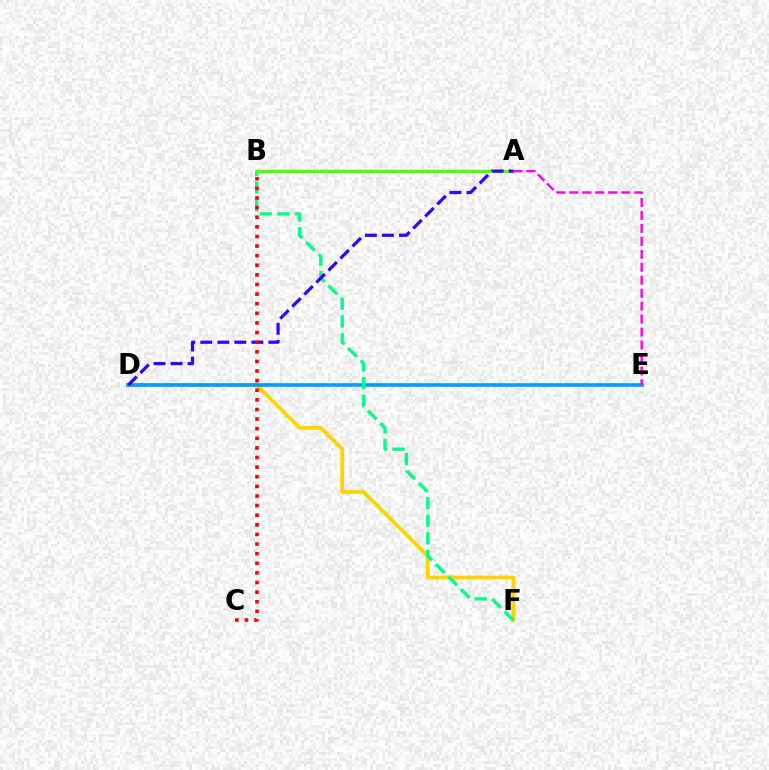{('D', 'F'): [{'color': '#ffd500', 'line_style': 'solid', 'thickness': 2.74}], ('D', 'E'): [{'color': '#009eff', 'line_style': 'solid', 'thickness': 2.6}], ('B', 'F'): [{'color': '#00ff86', 'line_style': 'dashed', 'thickness': 2.4}], ('A', 'B'): [{'color': '#4fff00', 'line_style': 'solid', 'thickness': 2.33}], ('A', 'D'): [{'color': '#3700ff', 'line_style': 'dashed', 'thickness': 2.31}], ('A', 'E'): [{'color': '#ff00ed', 'line_style': 'dashed', 'thickness': 1.76}], ('B', 'C'): [{'color': '#ff0000', 'line_style': 'dotted', 'thickness': 2.61}]}